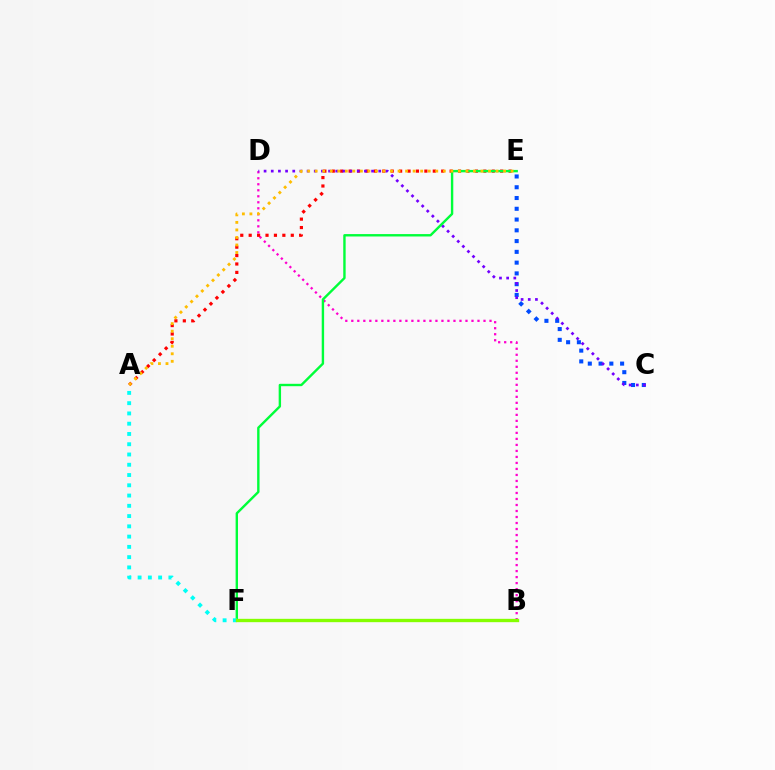{('C', 'E'): [{'color': '#004bff', 'line_style': 'dotted', 'thickness': 2.93}], ('B', 'D'): [{'color': '#ff00cf', 'line_style': 'dotted', 'thickness': 1.63}], ('A', 'E'): [{'color': '#ff0000', 'line_style': 'dotted', 'thickness': 2.29}, {'color': '#ffbd00', 'line_style': 'dotted', 'thickness': 2.05}], ('C', 'D'): [{'color': '#7200ff', 'line_style': 'dotted', 'thickness': 1.95}], ('E', 'F'): [{'color': '#00ff39', 'line_style': 'solid', 'thickness': 1.72}], ('A', 'F'): [{'color': '#00fff6', 'line_style': 'dotted', 'thickness': 2.79}], ('B', 'F'): [{'color': '#84ff00', 'line_style': 'solid', 'thickness': 2.41}]}